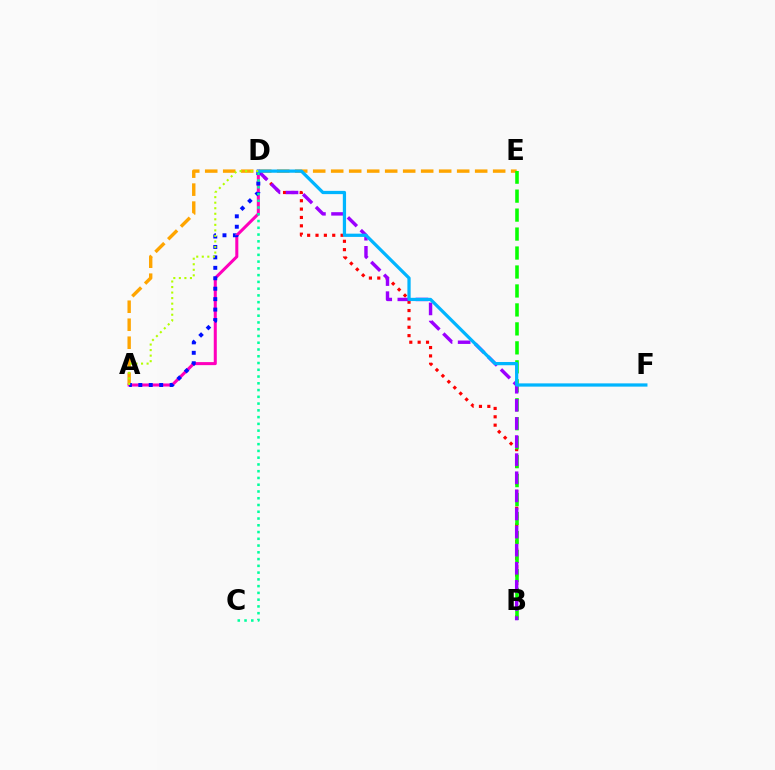{('A', 'E'): [{'color': '#ffa500', 'line_style': 'dashed', 'thickness': 2.44}], ('A', 'D'): [{'color': '#ff00bd', 'line_style': 'solid', 'thickness': 2.19}, {'color': '#0010ff', 'line_style': 'dotted', 'thickness': 2.84}, {'color': '#b3ff00', 'line_style': 'dotted', 'thickness': 1.5}], ('B', 'D'): [{'color': '#ff0000', 'line_style': 'dotted', 'thickness': 2.27}, {'color': '#9b00ff', 'line_style': 'dashed', 'thickness': 2.46}], ('B', 'E'): [{'color': '#08ff00', 'line_style': 'dashed', 'thickness': 2.58}], ('C', 'D'): [{'color': '#00ff9d', 'line_style': 'dotted', 'thickness': 1.84}], ('D', 'F'): [{'color': '#00b5ff', 'line_style': 'solid', 'thickness': 2.34}]}